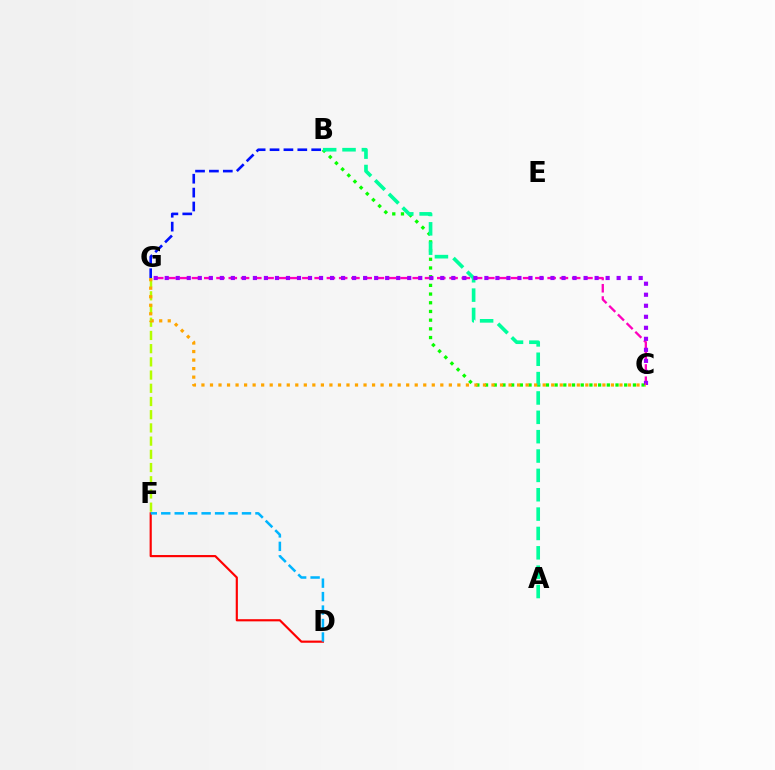{('C', 'G'): [{'color': '#ff00bd', 'line_style': 'dashed', 'thickness': 1.67}, {'color': '#9b00ff', 'line_style': 'dotted', 'thickness': 2.99}, {'color': '#ffa500', 'line_style': 'dotted', 'thickness': 2.32}], ('B', 'C'): [{'color': '#08ff00', 'line_style': 'dotted', 'thickness': 2.36}], ('D', 'F'): [{'color': '#ff0000', 'line_style': 'solid', 'thickness': 1.56}, {'color': '#00b5ff', 'line_style': 'dashed', 'thickness': 1.83}], ('A', 'B'): [{'color': '#00ff9d', 'line_style': 'dashed', 'thickness': 2.63}], ('F', 'G'): [{'color': '#b3ff00', 'line_style': 'dashed', 'thickness': 1.79}], ('B', 'G'): [{'color': '#0010ff', 'line_style': 'dashed', 'thickness': 1.89}]}